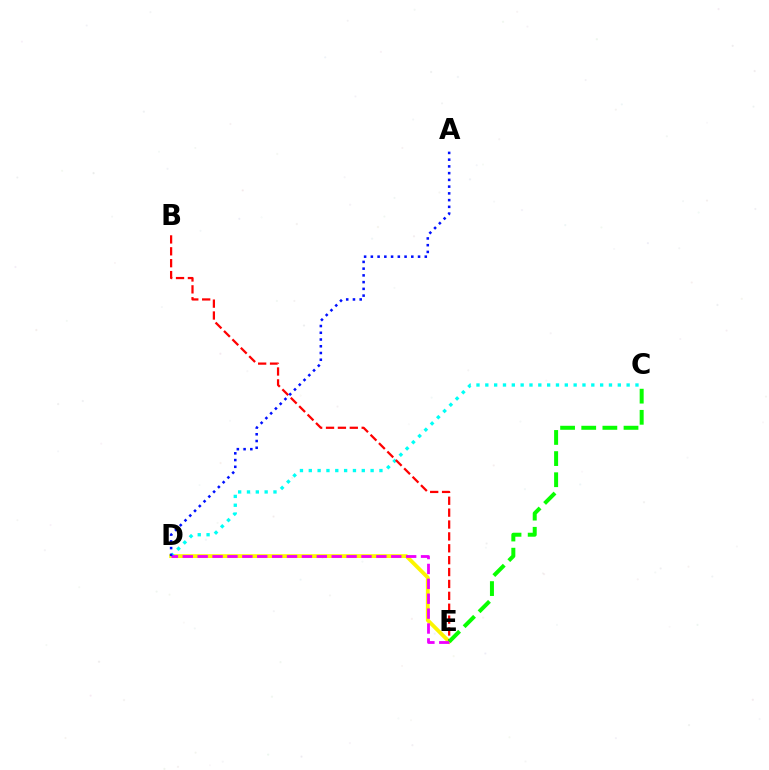{('D', 'E'): [{'color': '#fcf500', 'line_style': 'solid', 'thickness': 2.75}, {'color': '#ee00ff', 'line_style': 'dashed', 'thickness': 2.02}], ('C', 'D'): [{'color': '#00fff6', 'line_style': 'dotted', 'thickness': 2.4}], ('B', 'E'): [{'color': '#ff0000', 'line_style': 'dashed', 'thickness': 1.61}], ('C', 'E'): [{'color': '#08ff00', 'line_style': 'dashed', 'thickness': 2.87}], ('A', 'D'): [{'color': '#0010ff', 'line_style': 'dotted', 'thickness': 1.83}]}